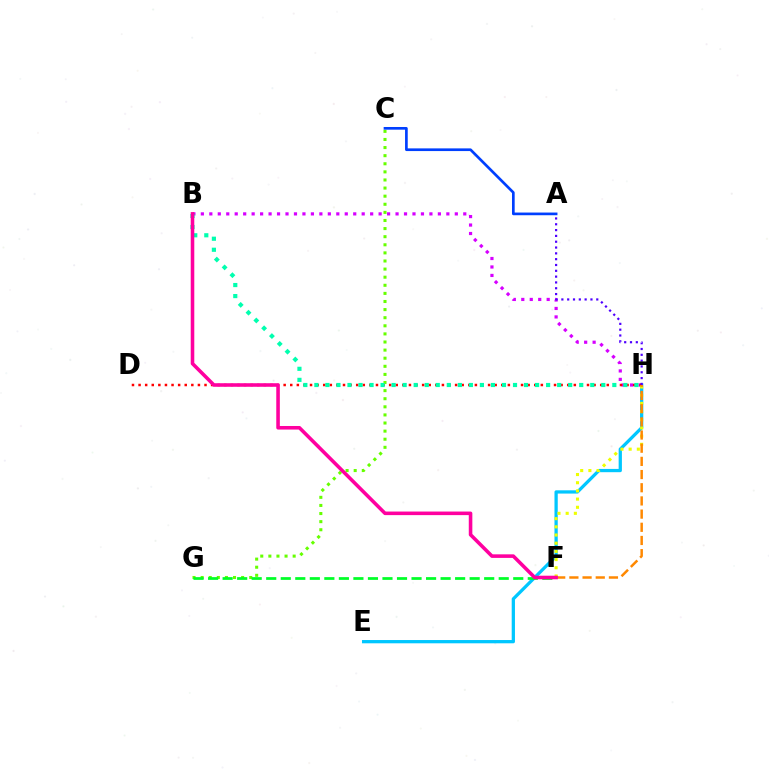{('E', 'H'): [{'color': '#00c7ff', 'line_style': 'solid', 'thickness': 2.35}], ('B', 'H'): [{'color': '#d600ff', 'line_style': 'dotted', 'thickness': 2.3}, {'color': '#00ffaf', 'line_style': 'dotted', 'thickness': 3.0}], ('D', 'H'): [{'color': '#ff0000', 'line_style': 'dotted', 'thickness': 1.79}], ('C', 'G'): [{'color': '#66ff00', 'line_style': 'dotted', 'thickness': 2.2}], ('F', 'H'): [{'color': '#eeff00', 'line_style': 'dotted', 'thickness': 2.22}, {'color': '#ff8800', 'line_style': 'dashed', 'thickness': 1.79}], ('A', 'H'): [{'color': '#4f00ff', 'line_style': 'dotted', 'thickness': 1.58}], ('F', 'G'): [{'color': '#00ff27', 'line_style': 'dashed', 'thickness': 1.97}], ('A', 'C'): [{'color': '#003fff', 'line_style': 'solid', 'thickness': 1.93}], ('B', 'F'): [{'color': '#ff00a0', 'line_style': 'solid', 'thickness': 2.57}]}